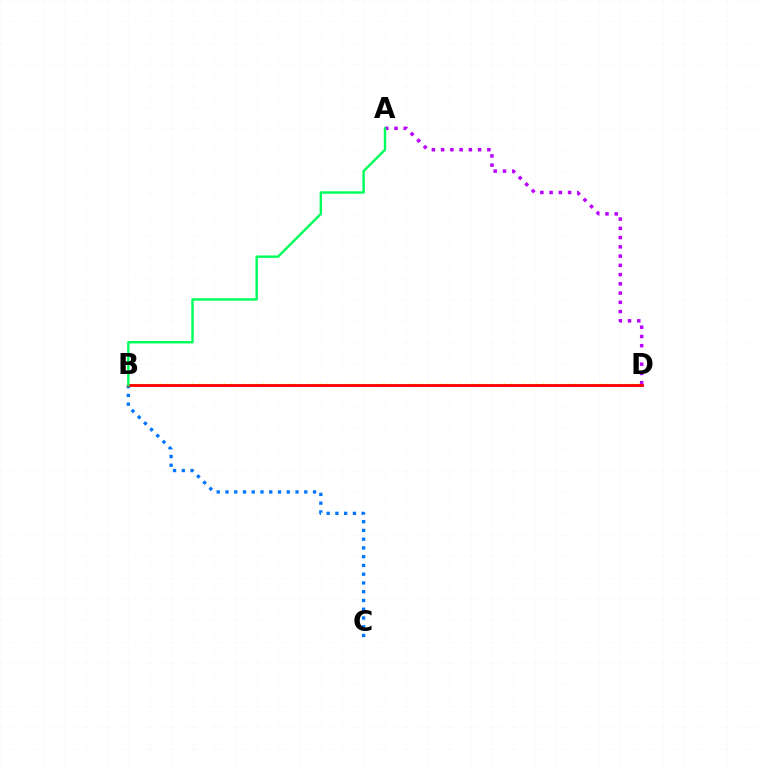{('B', 'C'): [{'color': '#0074ff', 'line_style': 'dotted', 'thickness': 2.38}], ('B', 'D'): [{'color': '#d1ff00', 'line_style': 'dotted', 'thickness': 1.73}, {'color': '#ff0000', 'line_style': 'solid', 'thickness': 2.05}], ('A', 'D'): [{'color': '#b900ff', 'line_style': 'dotted', 'thickness': 2.51}], ('A', 'B'): [{'color': '#00ff5c', 'line_style': 'solid', 'thickness': 1.75}]}